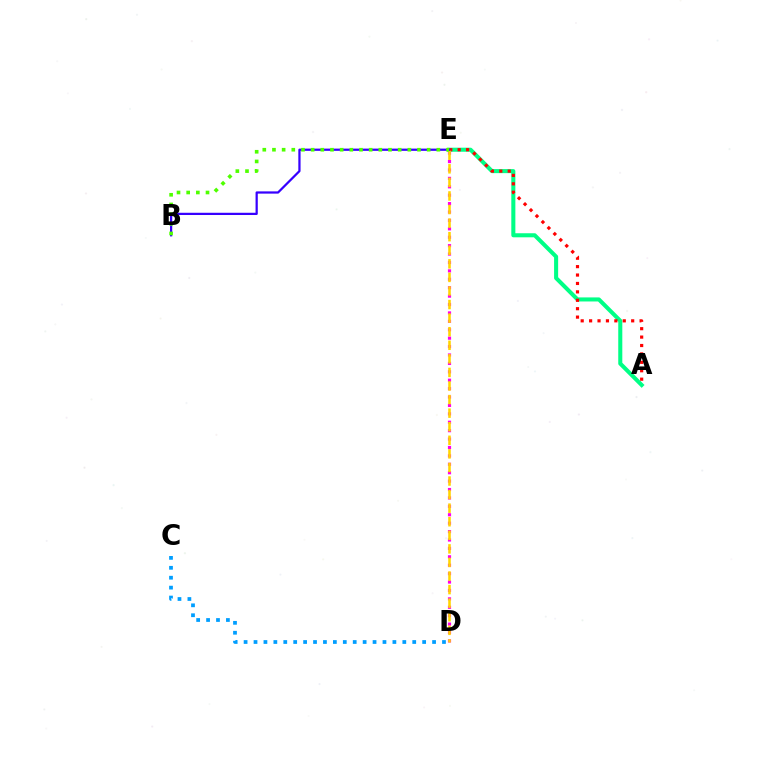{('A', 'E'): [{'color': '#00ff86', 'line_style': 'solid', 'thickness': 2.92}, {'color': '#ff0000', 'line_style': 'dotted', 'thickness': 2.29}], ('D', 'E'): [{'color': '#ff00ed', 'line_style': 'dotted', 'thickness': 2.28}, {'color': '#ffd500', 'line_style': 'dashed', 'thickness': 1.84}], ('C', 'D'): [{'color': '#009eff', 'line_style': 'dotted', 'thickness': 2.7}], ('B', 'E'): [{'color': '#3700ff', 'line_style': 'solid', 'thickness': 1.61}, {'color': '#4fff00', 'line_style': 'dotted', 'thickness': 2.63}]}